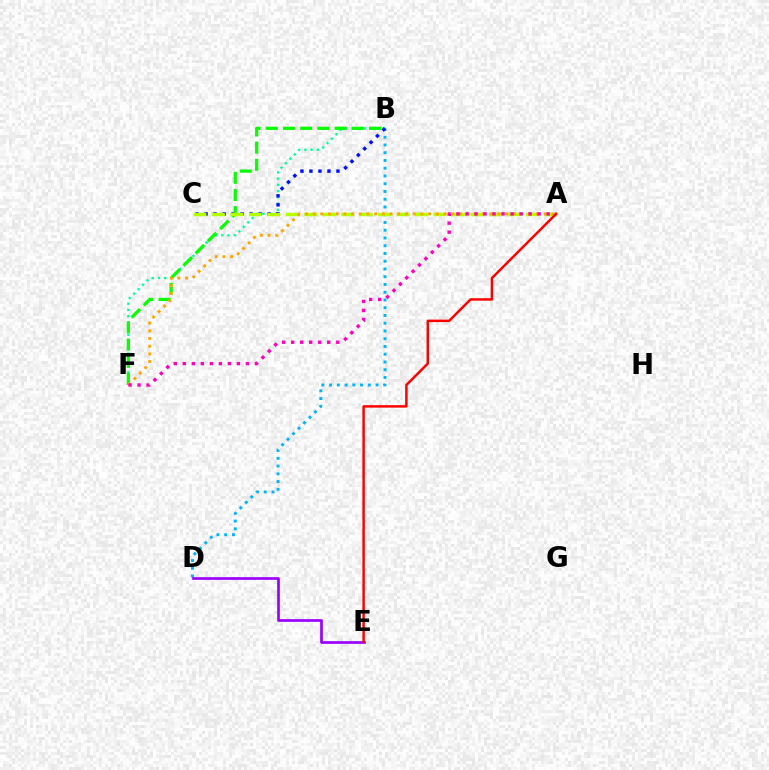{('B', 'D'): [{'color': '#00b5ff', 'line_style': 'dotted', 'thickness': 2.11}], ('B', 'F'): [{'color': '#00ff9d', 'line_style': 'dotted', 'thickness': 1.7}, {'color': '#08ff00', 'line_style': 'dashed', 'thickness': 2.34}], ('B', 'C'): [{'color': '#0010ff', 'line_style': 'dotted', 'thickness': 2.45}], ('D', 'E'): [{'color': '#9b00ff', 'line_style': 'solid', 'thickness': 1.95}], ('A', 'C'): [{'color': '#b3ff00', 'line_style': 'dashed', 'thickness': 2.51}], ('A', 'F'): [{'color': '#ffa500', 'line_style': 'dotted', 'thickness': 2.09}, {'color': '#ff00bd', 'line_style': 'dotted', 'thickness': 2.45}], ('A', 'E'): [{'color': '#ff0000', 'line_style': 'solid', 'thickness': 1.78}]}